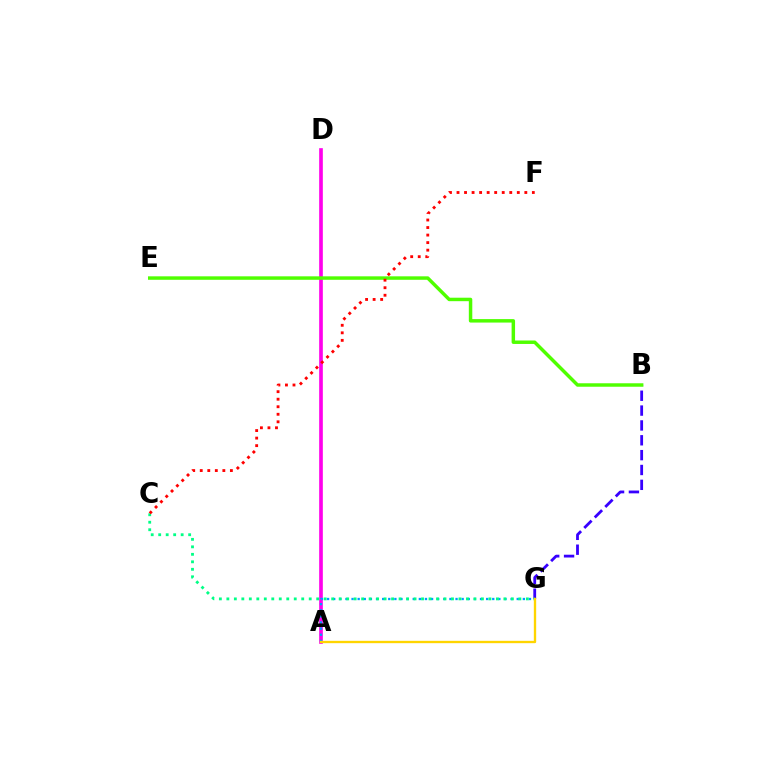{('A', 'D'): [{'color': '#ff00ed', 'line_style': 'solid', 'thickness': 2.64}], ('B', 'G'): [{'color': '#3700ff', 'line_style': 'dashed', 'thickness': 2.02}], ('A', 'G'): [{'color': '#009eff', 'line_style': 'dotted', 'thickness': 1.66}, {'color': '#ffd500', 'line_style': 'solid', 'thickness': 1.68}], ('C', 'G'): [{'color': '#00ff86', 'line_style': 'dotted', 'thickness': 2.03}], ('B', 'E'): [{'color': '#4fff00', 'line_style': 'solid', 'thickness': 2.49}], ('C', 'F'): [{'color': '#ff0000', 'line_style': 'dotted', 'thickness': 2.05}]}